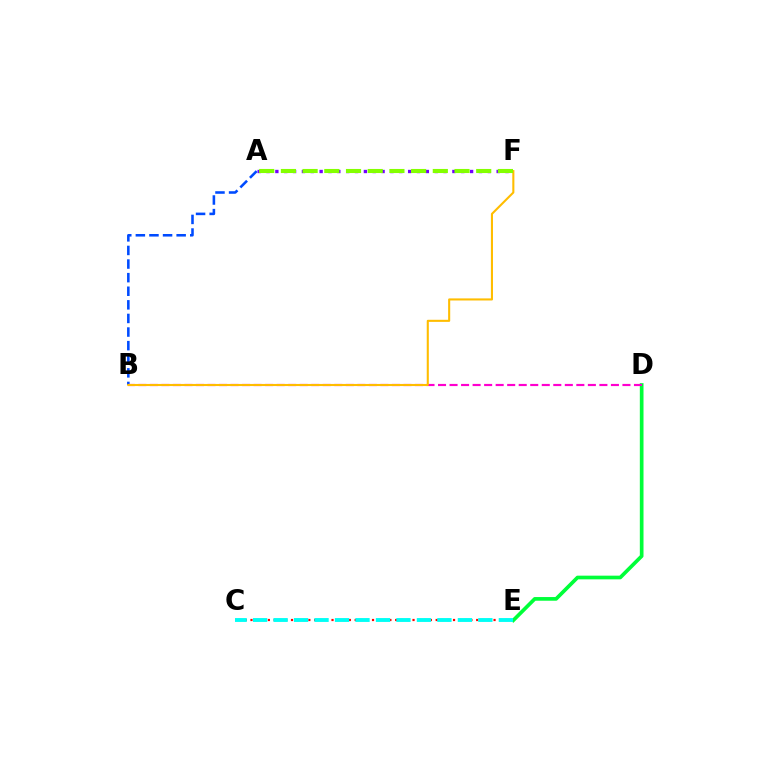{('A', 'F'): [{'color': '#7200ff', 'line_style': 'dotted', 'thickness': 2.4}, {'color': '#84ff00', 'line_style': 'dashed', 'thickness': 2.95}], ('C', 'E'): [{'color': '#ff0000', 'line_style': 'dotted', 'thickness': 1.57}, {'color': '#00fff6', 'line_style': 'dashed', 'thickness': 2.78}], ('A', 'B'): [{'color': '#004bff', 'line_style': 'dashed', 'thickness': 1.85}], ('D', 'E'): [{'color': '#00ff39', 'line_style': 'solid', 'thickness': 2.65}], ('B', 'D'): [{'color': '#ff00cf', 'line_style': 'dashed', 'thickness': 1.57}], ('B', 'F'): [{'color': '#ffbd00', 'line_style': 'solid', 'thickness': 1.5}]}